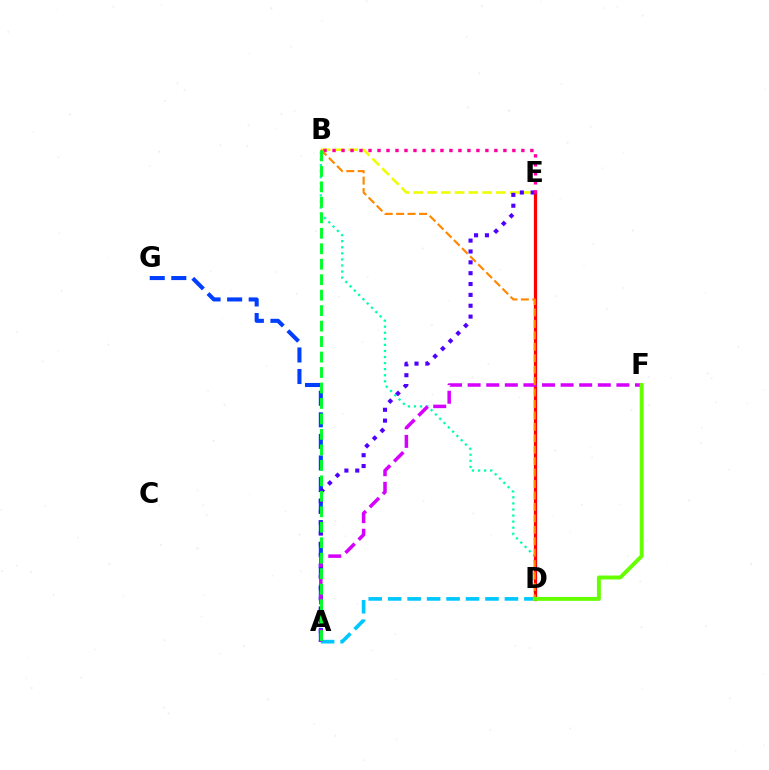{('B', 'E'): [{'color': '#eeff00', 'line_style': 'dashed', 'thickness': 1.87}, {'color': '#ff00a0', 'line_style': 'dotted', 'thickness': 2.44}], ('B', 'D'): [{'color': '#00ffaf', 'line_style': 'dotted', 'thickness': 1.65}, {'color': '#ff8800', 'line_style': 'dashed', 'thickness': 1.55}], ('D', 'E'): [{'color': '#ff0000', 'line_style': 'solid', 'thickness': 2.32}], ('A', 'G'): [{'color': '#003fff', 'line_style': 'dashed', 'thickness': 2.93}], ('A', 'E'): [{'color': '#4f00ff', 'line_style': 'dotted', 'thickness': 2.95}], ('A', 'D'): [{'color': '#00c7ff', 'line_style': 'dashed', 'thickness': 2.64}], ('A', 'F'): [{'color': '#d600ff', 'line_style': 'dashed', 'thickness': 2.53}], ('D', 'F'): [{'color': '#66ff00', 'line_style': 'solid', 'thickness': 2.82}], ('A', 'B'): [{'color': '#00ff27', 'line_style': 'dashed', 'thickness': 2.1}]}